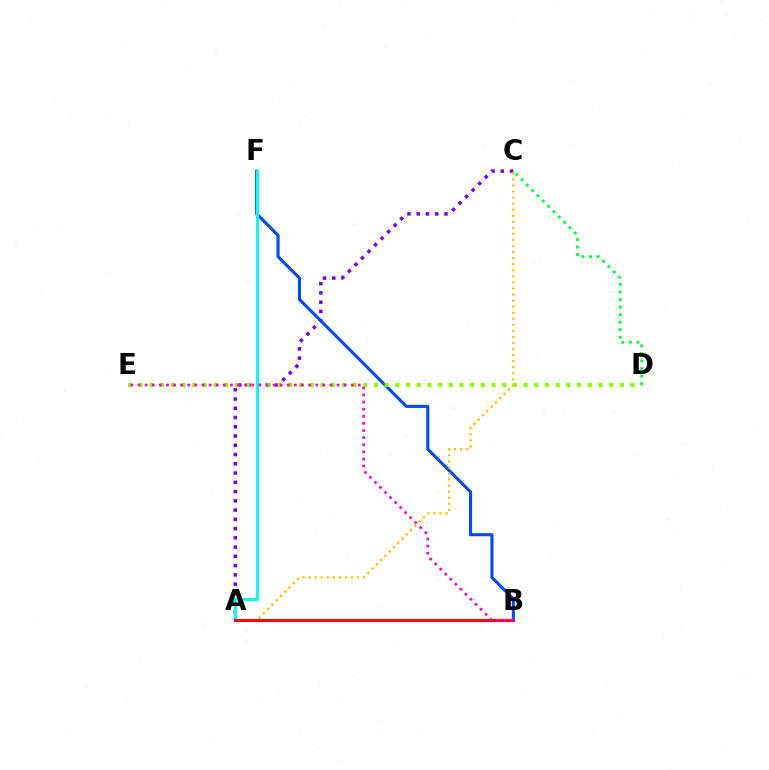{('A', 'C'): [{'color': '#7200ff', 'line_style': 'dotted', 'thickness': 2.51}, {'color': '#ffbd00', 'line_style': 'dotted', 'thickness': 1.65}], ('B', 'F'): [{'color': '#004bff', 'line_style': 'solid', 'thickness': 2.23}], ('D', 'E'): [{'color': '#84ff00', 'line_style': 'dotted', 'thickness': 2.91}], ('A', 'F'): [{'color': '#00fff6', 'line_style': 'solid', 'thickness': 2.15}], ('C', 'D'): [{'color': '#00ff39', 'line_style': 'dotted', 'thickness': 2.04}], ('A', 'B'): [{'color': '#ff0000', 'line_style': 'solid', 'thickness': 2.12}], ('B', 'E'): [{'color': '#ff00cf', 'line_style': 'dotted', 'thickness': 1.93}]}